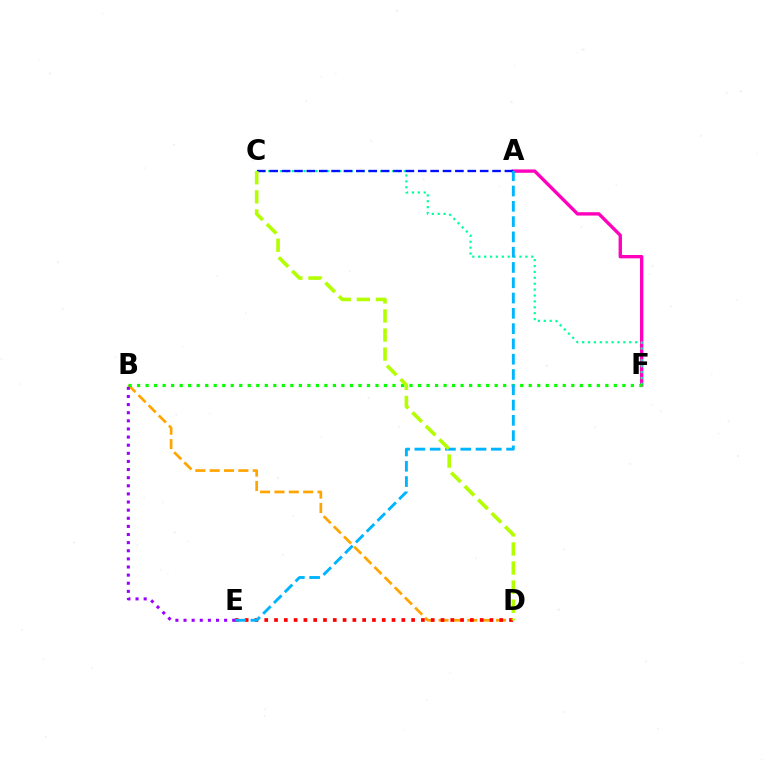{('A', 'F'): [{'color': '#ff00bd', 'line_style': 'solid', 'thickness': 2.42}], ('C', 'F'): [{'color': '#00ff9d', 'line_style': 'dotted', 'thickness': 1.6}], ('A', 'C'): [{'color': '#0010ff', 'line_style': 'dashed', 'thickness': 1.68}], ('B', 'D'): [{'color': '#ffa500', 'line_style': 'dashed', 'thickness': 1.95}], ('B', 'F'): [{'color': '#08ff00', 'line_style': 'dotted', 'thickness': 2.31}], ('D', 'E'): [{'color': '#ff0000', 'line_style': 'dotted', 'thickness': 2.66}], ('B', 'E'): [{'color': '#9b00ff', 'line_style': 'dotted', 'thickness': 2.21}], ('A', 'E'): [{'color': '#00b5ff', 'line_style': 'dashed', 'thickness': 2.08}], ('C', 'D'): [{'color': '#b3ff00', 'line_style': 'dashed', 'thickness': 2.59}]}